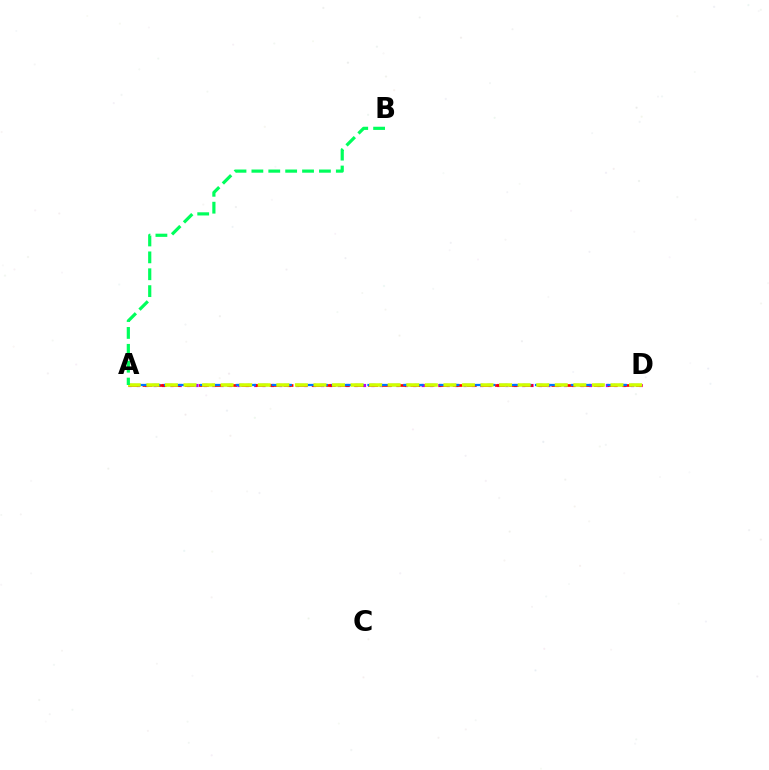{('A', 'D'): [{'color': '#b900ff', 'line_style': 'dotted', 'thickness': 2.28}, {'color': '#ff0000', 'line_style': 'dashed', 'thickness': 1.92}, {'color': '#0074ff', 'line_style': 'dashed', 'thickness': 1.63}, {'color': '#d1ff00', 'line_style': 'dashed', 'thickness': 2.52}], ('A', 'B'): [{'color': '#00ff5c', 'line_style': 'dashed', 'thickness': 2.29}]}